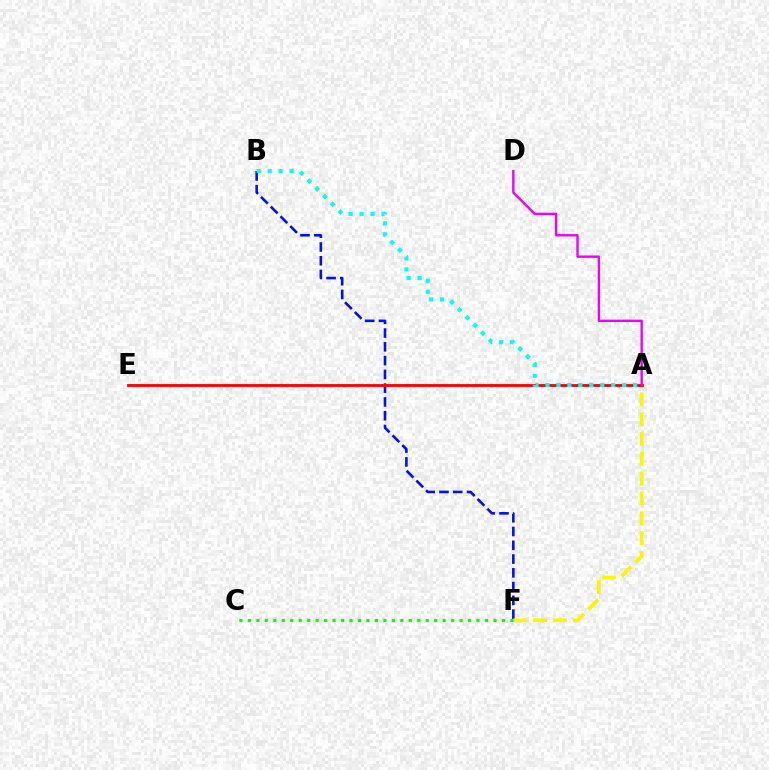{('B', 'F'): [{'color': '#0010ff', 'line_style': 'dashed', 'thickness': 1.87}], ('A', 'F'): [{'color': '#fcf500', 'line_style': 'dashed', 'thickness': 2.69}], ('A', 'E'): [{'color': '#ff0000', 'line_style': 'solid', 'thickness': 2.04}], ('A', 'B'): [{'color': '#00fff6', 'line_style': 'dotted', 'thickness': 2.98}], ('C', 'F'): [{'color': '#08ff00', 'line_style': 'dotted', 'thickness': 2.3}], ('A', 'D'): [{'color': '#ee00ff', 'line_style': 'solid', 'thickness': 1.72}]}